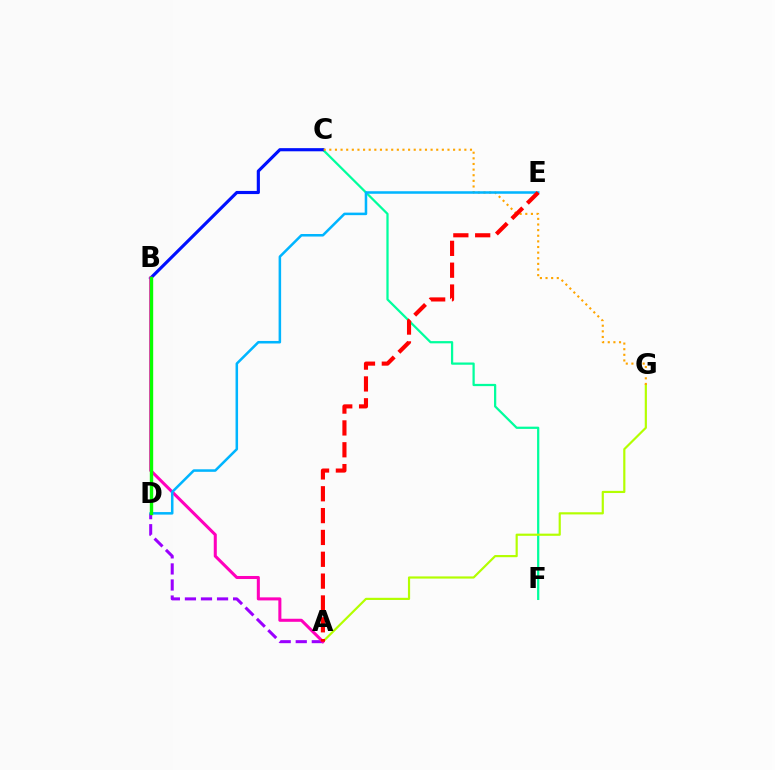{('C', 'F'): [{'color': '#00ff9d', 'line_style': 'solid', 'thickness': 1.62}], ('A', 'G'): [{'color': '#b3ff00', 'line_style': 'solid', 'thickness': 1.57}], ('A', 'D'): [{'color': '#9b00ff', 'line_style': 'dashed', 'thickness': 2.18}], ('B', 'C'): [{'color': '#0010ff', 'line_style': 'solid', 'thickness': 2.26}], ('A', 'B'): [{'color': '#ff00bd', 'line_style': 'solid', 'thickness': 2.19}], ('C', 'G'): [{'color': '#ffa500', 'line_style': 'dotted', 'thickness': 1.53}], ('D', 'E'): [{'color': '#00b5ff', 'line_style': 'solid', 'thickness': 1.82}], ('B', 'D'): [{'color': '#08ff00', 'line_style': 'solid', 'thickness': 2.43}], ('A', 'E'): [{'color': '#ff0000', 'line_style': 'dashed', 'thickness': 2.97}]}